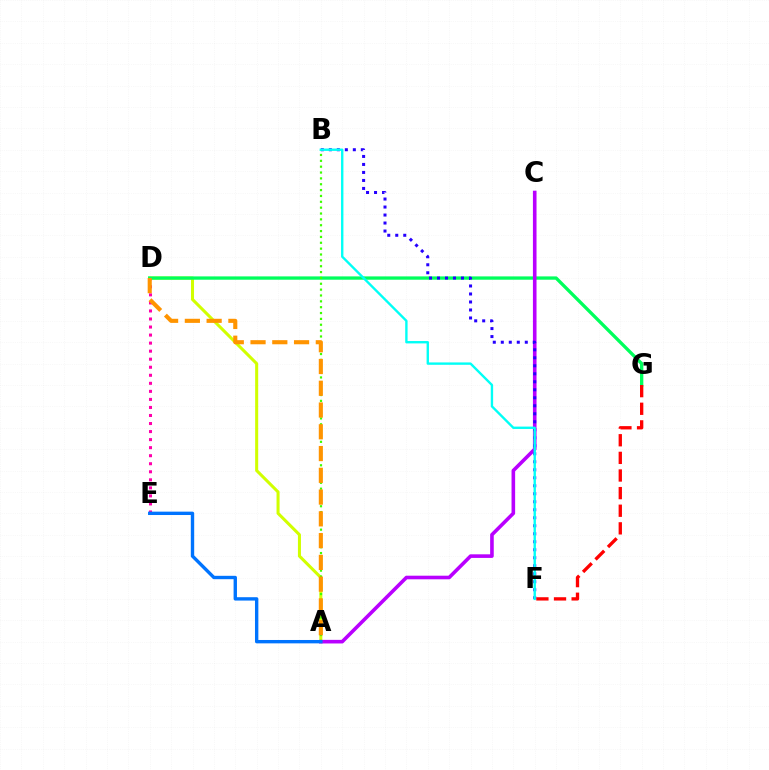{('A', 'D'): [{'color': '#d1ff00', 'line_style': 'solid', 'thickness': 2.19}, {'color': '#ff9400', 'line_style': 'dashed', 'thickness': 2.96}], ('D', 'E'): [{'color': '#ff00ac', 'line_style': 'dotted', 'thickness': 2.18}], ('D', 'G'): [{'color': '#00ff5c', 'line_style': 'solid', 'thickness': 2.39}], ('A', 'C'): [{'color': '#b900ff', 'line_style': 'solid', 'thickness': 2.59}], ('F', 'G'): [{'color': '#ff0000', 'line_style': 'dashed', 'thickness': 2.39}], ('B', 'F'): [{'color': '#2500ff', 'line_style': 'dotted', 'thickness': 2.17}, {'color': '#00fff6', 'line_style': 'solid', 'thickness': 1.71}], ('A', 'B'): [{'color': '#3dff00', 'line_style': 'dotted', 'thickness': 1.59}], ('A', 'E'): [{'color': '#0074ff', 'line_style': 'solid', 'thickness': 2.43}]}